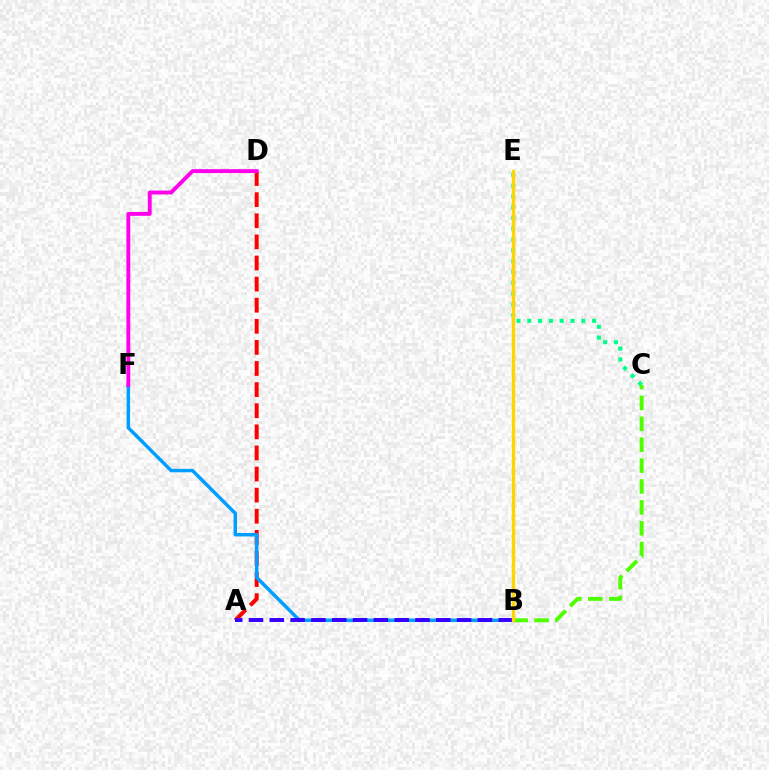{('A', 'D'): [{'color': '#ff0000', 'line_style': 'dashed', 'thickness': 2.87}], ('C', 'E'): [{'color': '#00ff86', 'line_style': 'dotted', 'thickness': 2.93}], ('B', 'F'): [{'color': '#009eff', 'line_style': 'solid', 'thickness': 2.49}], ('B', 'C'): [{'color': '#4fff00', 'line_style': 'dashed', 'thickness': 2.84}], ('D', 'F'): [{'color': '#ff00ed', 'line_style': 'solid', 'thickness': 2.8}], ('A', 'B'): [{'color': '#3700ff', 'line_style': 'dashed', 'thickness': 2.83}], ('B', 'E'): [{'color': '#ffd500', 'line_style': 'solid', 'thickness': 2.42}]}